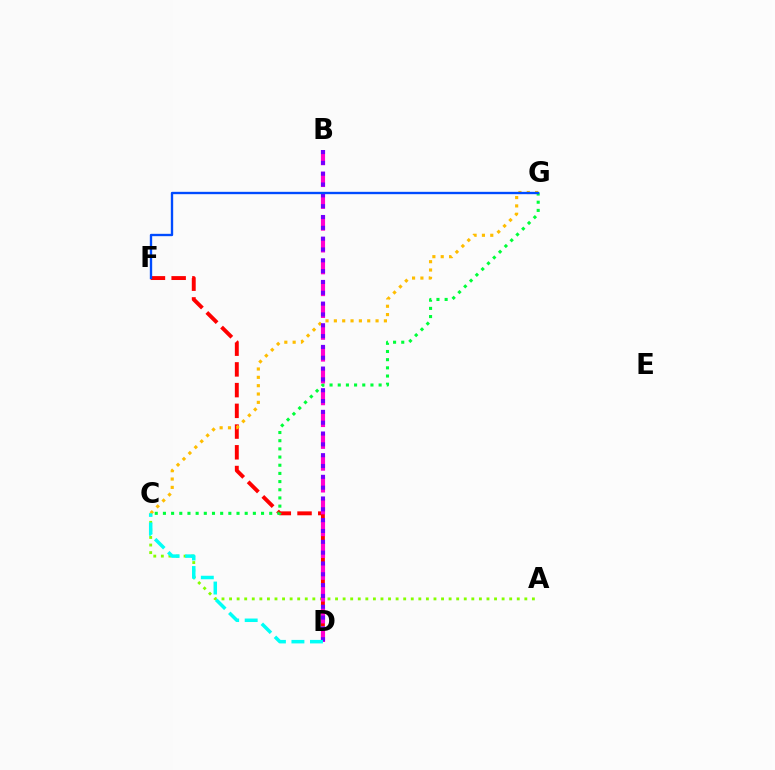{('D', 'F'): [{'color': '#ff0000', 'line_style': 'dashed', 'thickness': 2.82}], ('A', 'C'): [{'color': '#84ff00', 'line_style': 'dotted', 'thickness': 2.06}], ('C', 'G'): [{'color': '#00ff39', 'line_style': 'dotted', 'thickness': 2.22}, {'color': '#ffbd00', 'line_style': 'dotted', 'thickness': 2.27}], ('B', 'D'): [{'color': '#ff00cf', 'line_style': 'dashed', 'thickness': 2.96}, {'color': '#7200ff', 'line_style': 'dotted', 'thickness': 2.94}], ('F', 'G'): [{'color': '#004bff', 'line_style': 'solid', 'thickness': 1.7}], ('C', 'D'): [{'color': '#00fff6', 'line_style': 'dashed', 'thickness': 2.52}]}